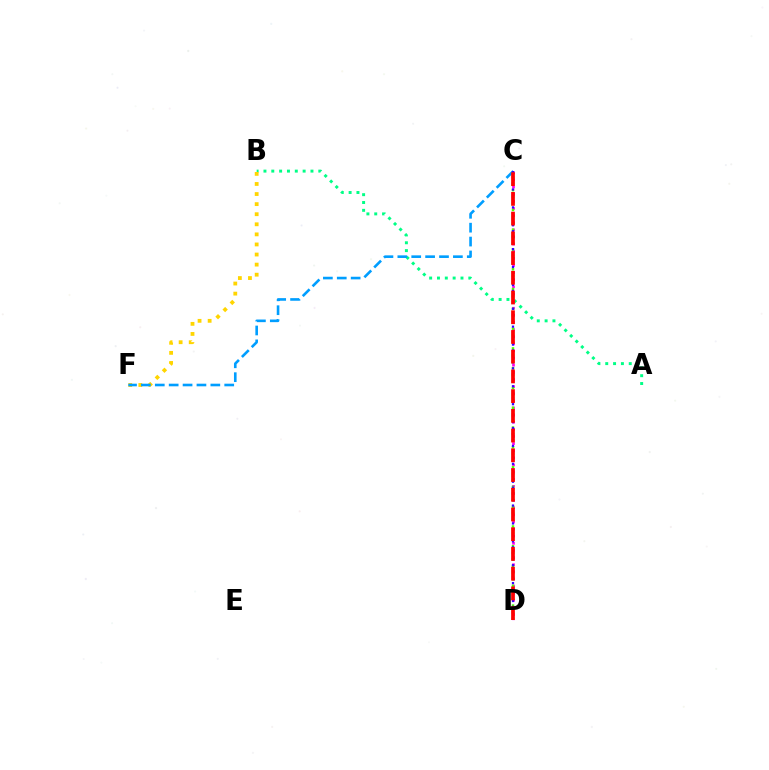{('A', 'B'): [{'color': '#00ff86', 'line_style': 'dotted', 'thickness': 2.13}], ('C', 'D'): [{'color': '#ff00ed', 'line_style': 'dotted', 'thickness': 1.94}, {'color': '#4fff00', 'line_style': 'dotted', 'thickness': 1.79}, {'color': '#3700ff', 'line_style': 'dotted', 'thickness': 1.62}, {'color': '#ff0000', 'line_style': 'dashed', 'thickness': 2.68}], ('B', 'F'): [{'color': '#ffd500', 'line_style': 'dotted', 'thickness': 2.74}], ('C', 'F'): [{'color': '#009eff', 'line_style': 'dashed', 'thickness': 1.89}]}